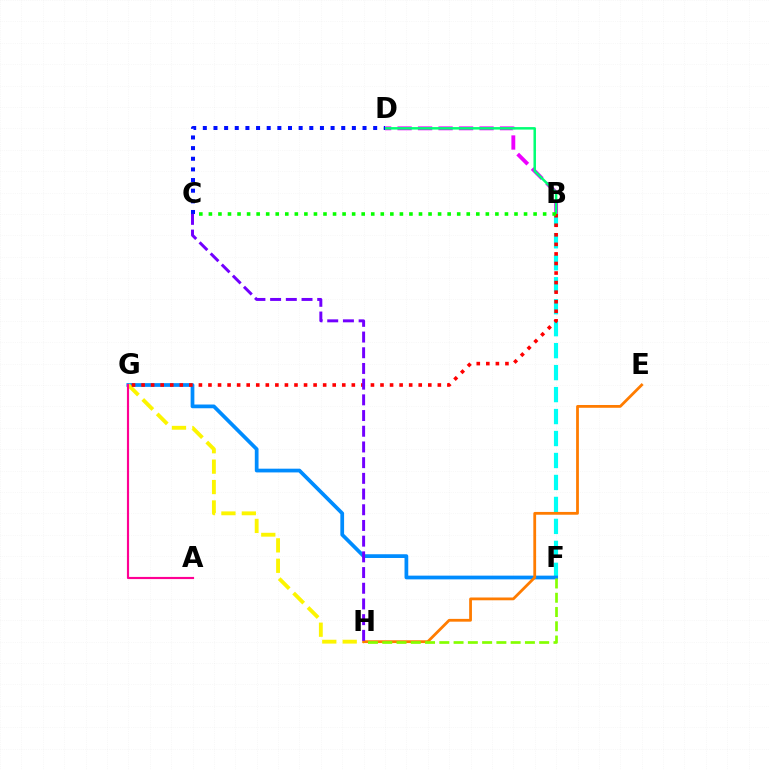{('B', 'F'): [{'color': '#00fff6', 'line_style': 'dashed', 'thickness': 2.98}], ('B', 'D'): [{'color': '#ee00ff', 'line_style': 'dashed', 'thickness': 2.78}, {'color': '#00ff74', 'line_style': 'solid', 'thickness': 1.8}], ('F', 'G'): [{'color': '#008cff', 'line_style': 'solid', 'thickness': 2.69}], ('G', 'H'): [{'color': '#fcf500', 'line_style': 'dashed', 'thickness': 2.77}], ('C', 'D'): [{'color': '#0010ff', 'line_style': 'dotted', 'thickness': 2.89}], ('B', 'G'): [{'color': '#ff0000', 'line_style': 'dotted', 'thickness': 2.6}], ('A', 'G'): [{'color': '#ff0094', 'line_style': 'solid', 'thickness': 1.55}], ('B', 'C'): [{'color': '#08ff00', 'line_style': 'dotted', 'thickness': 2.59}], ('E', 'H'): [{'color': '#ff7c00', 'line_style': 'solid', 'thickness': 2.01}], ('F', 'H'): [{'color': '#84ff00', 'line_style': 'dashed', 'thickness': 1.94}], ('C', 'H'): [{'color': '#7200ff', 'line_style': 'dashed', 'thickness': 2.13}]}